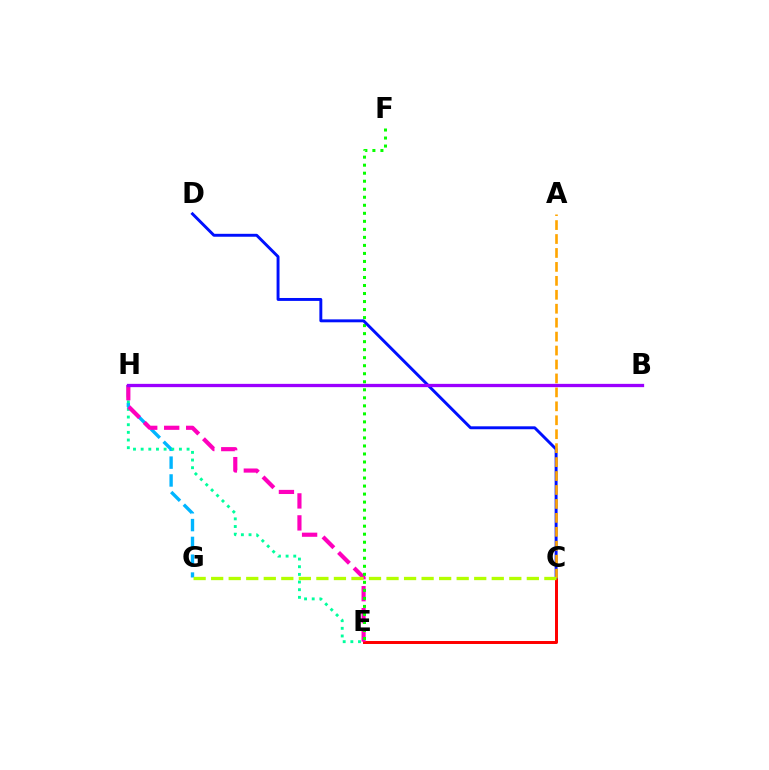{('G', 'H'): [{'color': '#00b5ff', 'line_style': 'dashed', 'thickness': 2.42}], ('C', 'E'): [{'color': '#ff0000', 'line_style': 'solid', 'thickness': 2.14}], ('E', 'H'): [{'color': '#00ff9d', 'line_style': 'dotted', 'thickness': 2.08}, {'color': '#ff00bd', 'line_style': 'dashed', 'thickness': 2.99}], ('E', 'F'): [{'color': '#08ff00', 'line_style': 'dotted', 'thickness': 2.18}], ('C', 'D'): [{'color': '#0010ff', 'line_style': 'solid', 'thickness': 2.1}], ('A', 'C'): [{'color': '#ffa500', 'line_style': 'dashed', 'thickness': 1.89}], ('C', 'G'): [{'color': '#b3ff00', 'line_style': 'dashed', 'thickness': 2.38}], ('B', 'H'): [{'color': '#9b00ff', 'line_style': 'solid', 'thickness': 2.37}]}